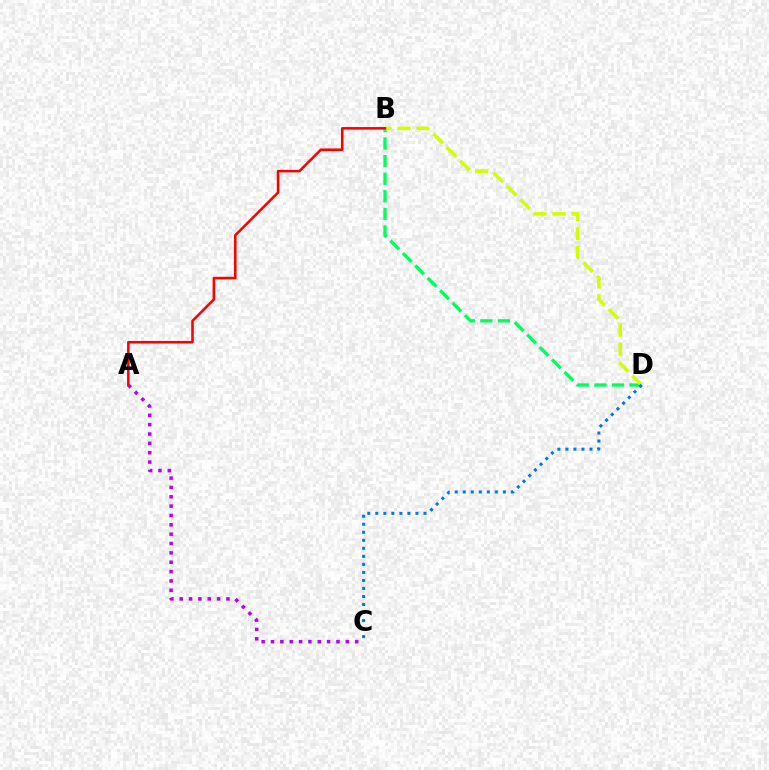{('A', 'C'): [{'color': '#b900ff', 'line_style': 'dotted', 'thickness': 2.54}], ('B', 'D'): [{'color': '#00ff5c', 'line_style': 'dashed', 'thickness': 2.39}, {'color': '#d1ff00', 'line_style': 'dashed', 'thickness': 2.59}], ('A', 'B'): [{'color': '#ff0000', 'line_style': 'solid', 'thickness': 1.83}], ('C', 'D'): [{'color': '#0074ff', 'line_style': 'dotted', 'thickness': 2.18}]}